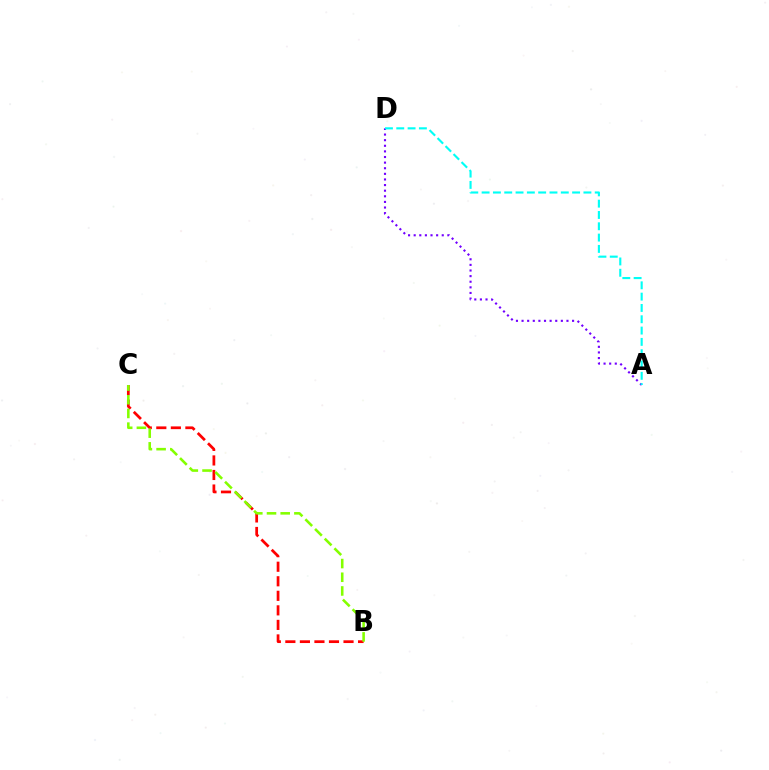{('A', 'D'): [{'color': '#7200ff', 'line_style': 'dotted', 'thickness': 1.52}, {'color': '#00fff6', 'line_style': 'dashed', 'thickness': 1.54}], ('B', 'C'): [{'color': '#ff0000', 'line_style': 'dashed', 'thickness': 1.98}, {'color': '#84ff00', 'line_style': 'dashed', 'thickness': 1.86}]}